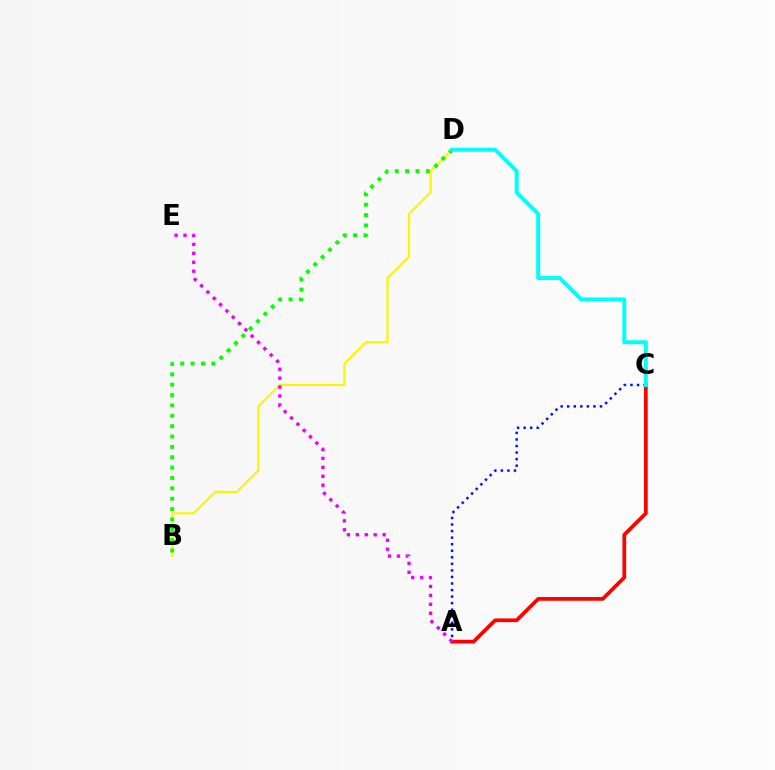{('A', 'C'): [{'color': '#0010ff', 'line_style': 'dotted', 'thickness': 1.78}, {'color': '#ff0000', 'line_style': 'solid', 'thickness': 2.68}], ('B', 'D'): [{'color': '#fcf500', 'line_style': 'solid', 'thickness': 1.56}, {'color': '#08ff00', 'line_style': 'dotted', 'thickness': 2.82}], ('A', 'E'): [{'color': '#ee00ff', 'line_style': 'dotted', 'thickness': 2.42}], ('C', 'D'): [{'color': '#00fff6', 'line_style': 'solid', 'thickness': 2.86}]}